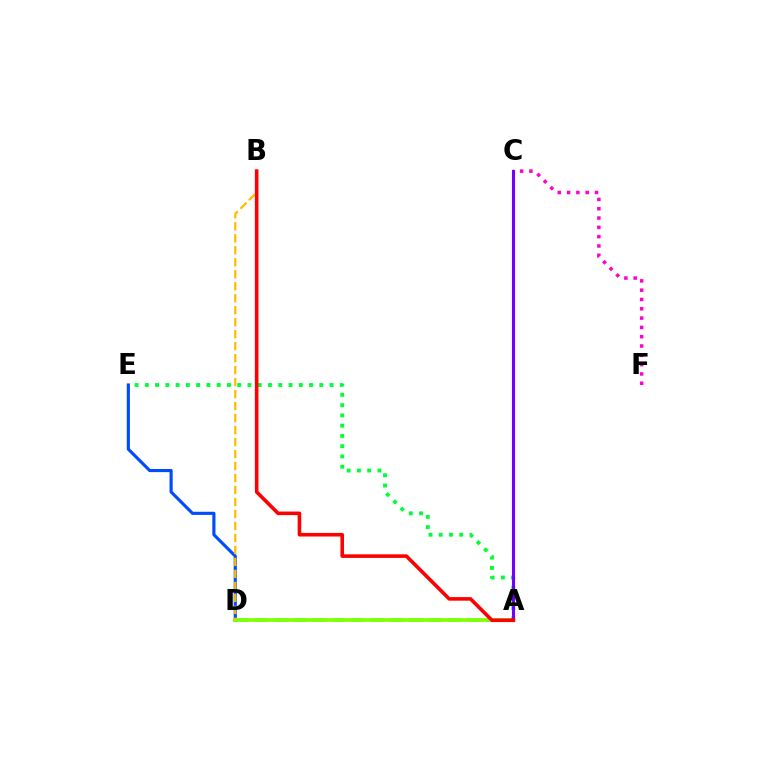{('D', 'E'): [{'color': '#004bff', 'line_style': 'solid', 'thickness': 2.26}], ('A', 'D'): [{'color': '#00fff6', 'line_style': 'dashed', 'thickness': 2.63}, {'color': '#84ff00', 'line_style': 'solid', 'thickness': 2.68}], ('C', 'F'): [{'color': '#ff00cf', 'line_style': 'dotted', 'thickness': 2.53}], ('B', 'D'): [{'color': '#ffbd00', 'line_style': 'dashed', 'thickness': 1.63}], ('A', 'E'): [{'color': '#00ff39', 'line_style': 'dotted', 'thickness': 2.79}], ('A', 'C'): [{'color': '#7200ff', 'line_style': 'solid', 'thickness': 2.23}], ('A', 'B'): [{'color': '#ff0000', 'line_style': 'solid', 'thickness': 2.58}]}